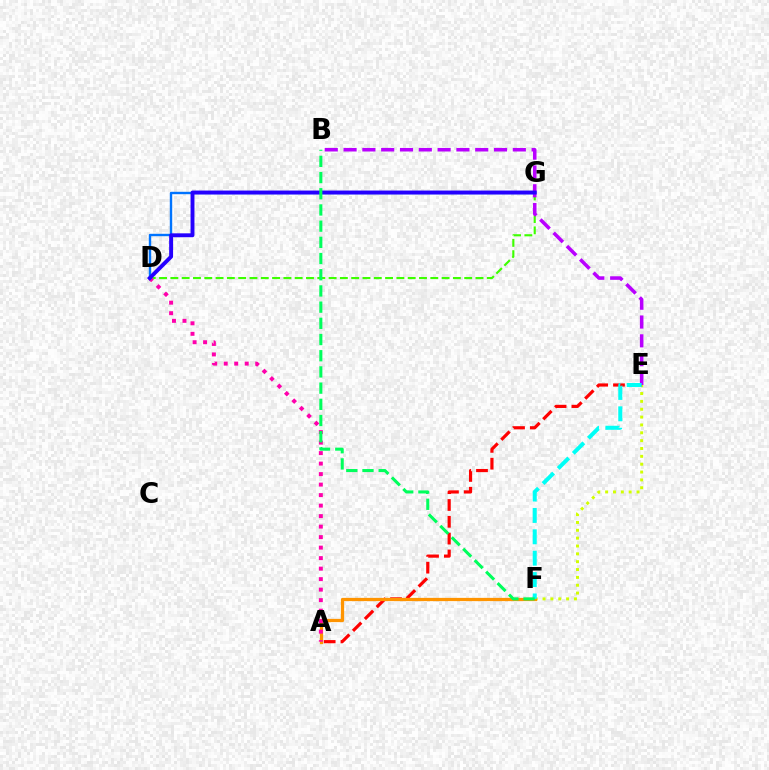{('E', 'F'): [{'color': '#d1ff00', 'line_style': 'dotted', 'thickness': 2.13}, {'color': '#00fff6', 'line_style': 'dashed', 'thickness': 2.9}], ('D', 'G'): [{'color': '#3dff00', 'line_style': 'dashed', 'thickness': 1.54}, {'color': '#0074ff', 'line_style': 'solid', 'thickness': 1.73}, {'color': '#2500ff', 'line_style': 'solid', 'thickness': 2.8}], ('A', 'E'): [{'color': '#ff0000', 'line_style': 'dashed', 'thickness': 2.28}], ('A', 'F'): [{'color': '#ff9400', 'line_style': 'solid', 'thickness': 2.34}], ('A', 'D'): [{'color': '#ff00ac', 'line_style': 'dotted', 'thickness': 2.85}], ('B', 'E'): [{'color': '#b900ff', 'line_style': 'dashed', 'thickness': 2.56}], ('B', 'F'): [{'color': '#00ff5c', 'line_style': 'dashed', 'thickness': 2.2}]}